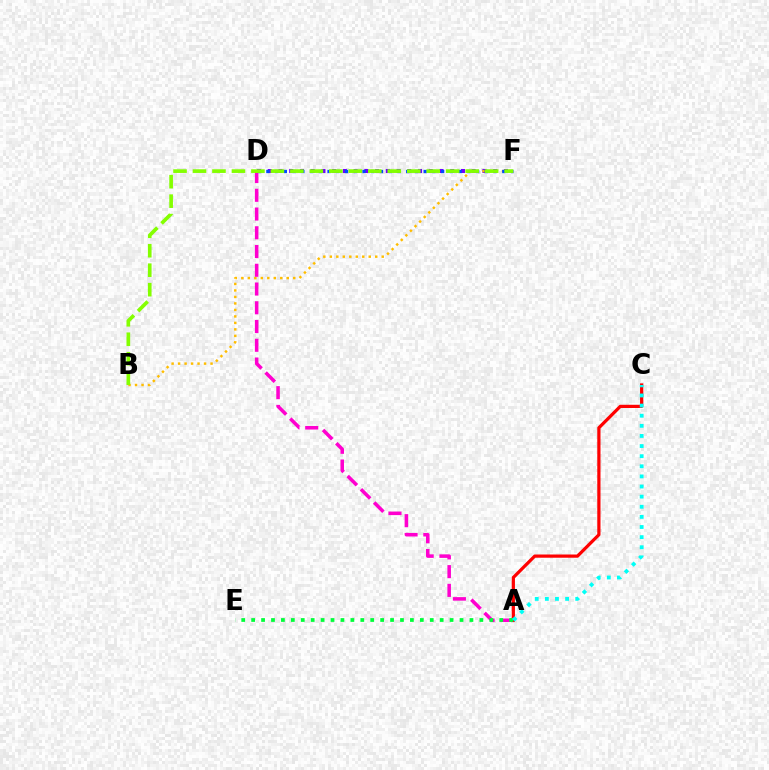{('D', 'F'): [{'color': '#7200ff', 'line_style': 'dotted', 'thickness': 2.92}, {'color': '#004bff', 'line_style': 'dotted', 'thickness': 2.37}], ('B', 'F'): [{'color': '#ffbd00', 'line_style': 'dotted', 'thickness': 1.76}, {'color': '#84ff00', 'line_style': 'dashed', 'thickness': 2.65}], ('A', 'D'): [{'color': '#ff00cf', 'line_style': 'dashed', 'thickness': 2.55}], ('A', 'C'): [{'color': '#ff0000', 'line_style': 'solid', 'thickness': 2.32}, {'color': '#00fff6', 'line_style': 'dotted', 'thickness': 2.75}], ('A', 'E'): [{'color': '#00ff39', 'line_style': 'dotted', 'thickness': 2.7}]}